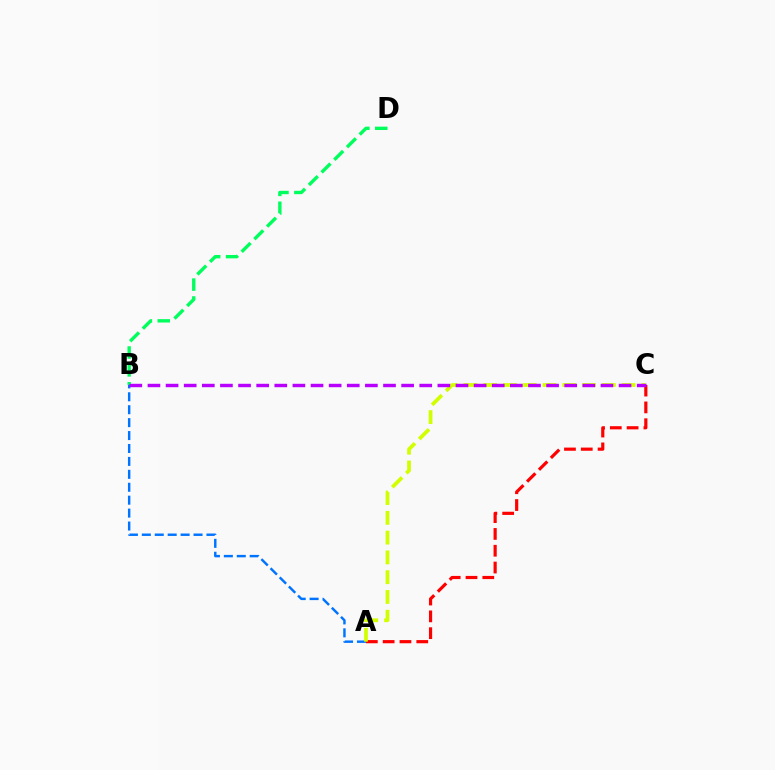{('A', 'B'): [{'color': '#0074ff', 'line_style': 'dashed', 'thickness': 1.76}], ('A', 'C'): [{'color': '#ff0000', 'line_style': 'dashed', 'thickness': 2.28}, {'color': '#d1ff00', 'line_style': 'dashed', 'thickness': 2.69}], ('B', 'D'): [{'color': '#00ff5c', 'line_style': 'dashed', 'thickness': 2.43}], ('B', 'C'): [{'color': '#b900ff', 'line_style': 'dashed', 'thickness': 2.46}]}